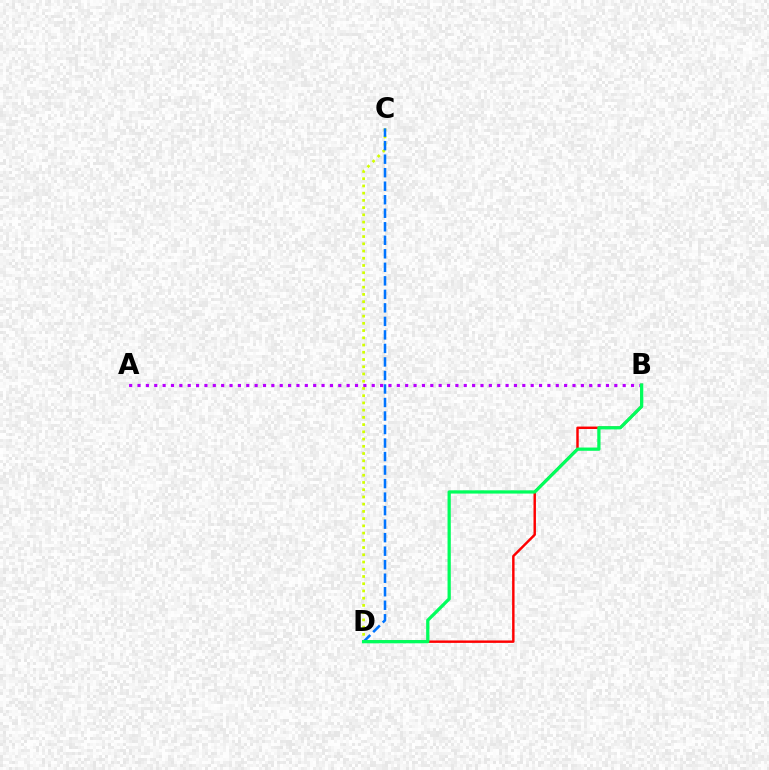{('B', 'D'): [{'color': '#ff0000', 'line_style': 'solid', 'thickness': 1.76}, {'color': '#00ff5c', 'line_style': 'solid', 'thickness': 2.34}], ('C', 'D'): [{'color': '#d1ff00', 'line_style': 'dotted', 'thickness': 1.97}, {'color': '#0074ff', 'line_style': 'dashed', 'thickness': 1.84}], ('A', 'B'): [{'color': '#b900ff', 'line_style': 'dotted', 'thickness': 2.27}]}